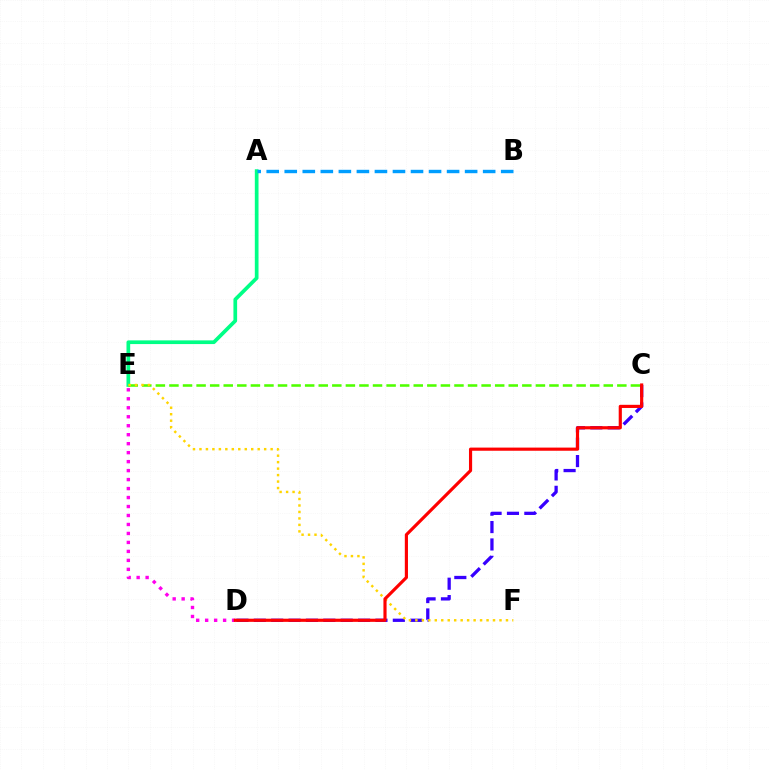{('C', 'D'): [{'color': '#3700ff', 'line_style': 'dashed', 'thickness': 2.36}, {'color': '#ff0000', 'line_style': 'solid', 'thickness': 2.27}], ('A', 'E'): [{'color': '#00ff86', 'line_style': 'solid', 'thickness': 2.66}], ('A', 'B'): [{'color': '#009eff', 'line_style': 'dashed', 'thickness': 2.45}], ('D', 'E'): [{'color': '#ff00ed', 'line_style': 'dotted', 'thickness': 2.44}], ('C', 'E'): [{'color': '#4fff00', 'line_style': 'dashed', 'thickness': 1.84}], ('E', 'F'): [{'color': '#ffd500', 'line_style': 'dotted', 'thickness': 1.76}]}